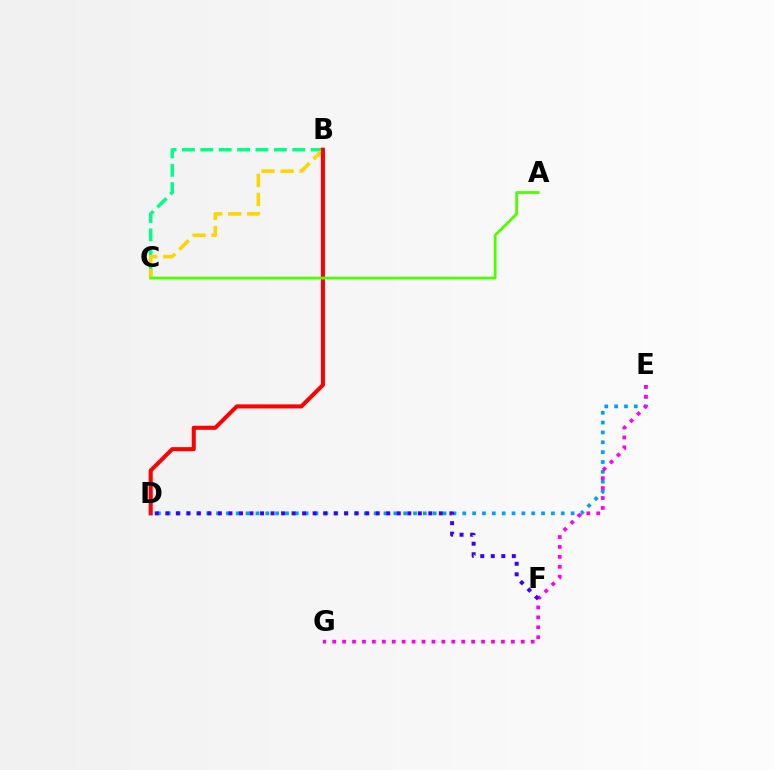{('B', 'C'): [{'color': '#00ff86', 'line_style': 'dashed', 'thickness': 2.5}, {'color': '#ffd500', 'line_style': 'dashed', 'thickness': 2.58}], ('B', 'D'): [{'color': '#ff0000', 'line_style': 'solid', 'thickness': 2.92}], ('D', 'E'): [{'color': '#009eff', 'line_style': 'dotted', 'thickness': 2.68}], ('E', 'G'): [{'color': '#ff00ed', 'line_style': 'dotted', 'thickness': 2.7}], ('A', 'C'): [{'color': '#4fff00', 'line_style': 'solid', 'thickness': 2.01}], ('D', 'F'): [{'color': '#3700ff', 'line_style': 'dotted', 'thickness': 2.86}]}